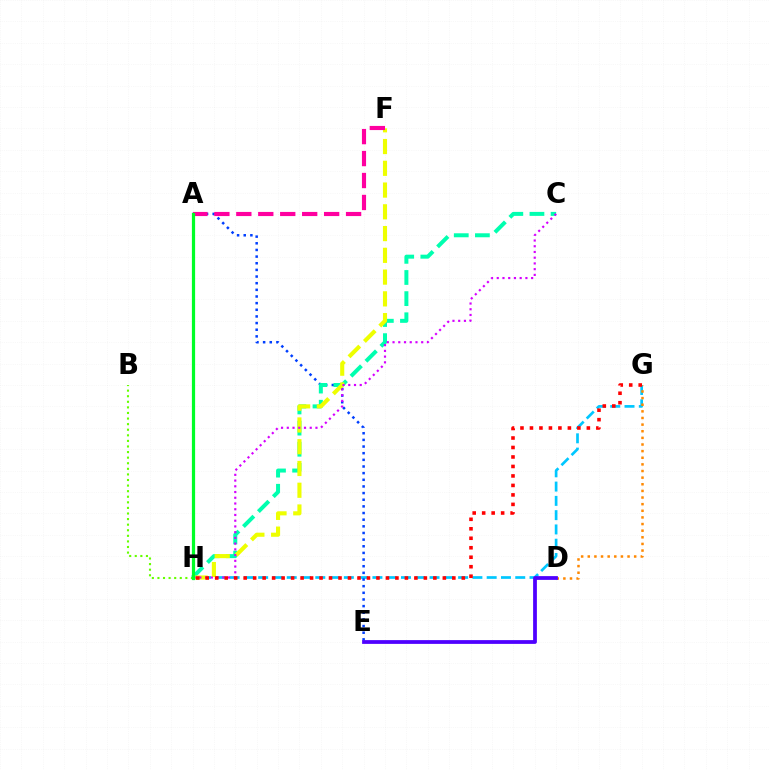{('G', 'H'): [{'color': '#00c7ff', 'line_style': 'dashed', 'thickness': 1.94}, {'color': '#ff0000', 'line_style': 'dotted', 'thickness': 2.58}], ('D', 'G'): [{'color': '#ff8800', 'line_style': 'dotted', 'thickness': 1.8}], ('A', 'E'): [{'color': '#003fff', 'line_style': 'dotted', 'thickness': 1.81}], ('C', 'H'): [{'color': '#00ffaf', 'line_style': 'dashed', 'thickness': 2.87}, {'color': '#d600ff', 'line_style': 'dotted', 'thickness': 1.56}], ('F', 'H'): [{'color': '#eeff00', 'line_style': 'dashed', 'thickness': 2.96}], ('D', 'E'): [{'color': '#4f00ff', 'line_style': 'solid', 'thickness': 2.71}], ('B', 'H'): [{'color': '#66ff00', 'line_style': 'dotted', 'thickness': 1.52}], ('A', 'F'): [{'color': '#ff00a0', 'line_style': 'dashed', 'thickness': 2.98}], ('A', 'H'): [{'color': '#00ff27', 'line_style': 'solid', 'thickness': 2.32}]}